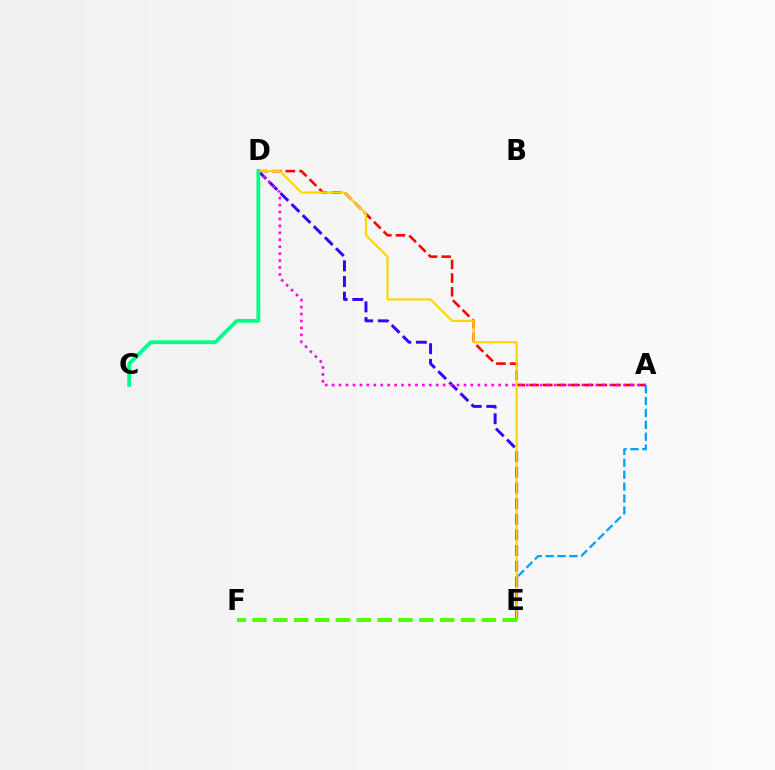{('A', 'E'): [{'color': '#009eff', 'line_style': 'dashed', 'thickness': 1.62}], ('D', 'E'): [{'color': '#3700ff', 'line_style': 'dashed', 'thickness': 2.12}, {'color': '#ffd500', 'line_style': 'solid', 'thickness': 1.55}], ('A', 'D'): [{'color': '#ff0000', 'line_style': 'dashed', 'thickness': 1.85}, {'color': '#ff00ed', 'line_style': 'dotted', 'thickness': 1.88}], ('E', 'F'): [{'color': '#4fff00', 'line_style': 'dashed', 'thickness': 2.83}], ('C', 'D'): [{'color': '#00ff86', 'line_style': 'solid', 'thickness': 2.72}]}